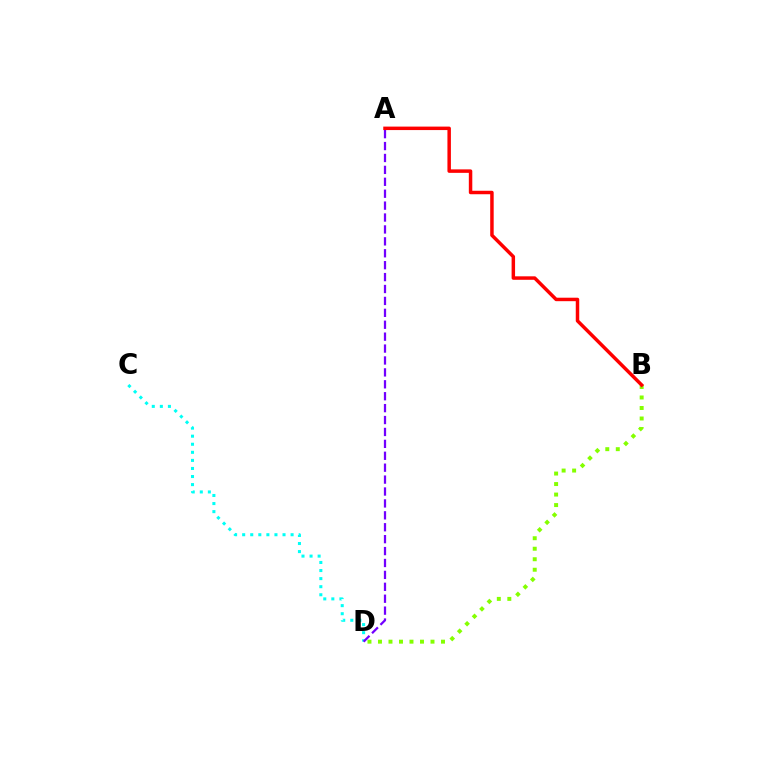{('B', 'D'): [{'color': '#84ff00', 'line_style': 'dotted', 'thickness': 2.85}], ('C', 'D'): [{'color': '#00fff6', 'line_style': 'dotted', 'thickness': 2.19}], ('A', 'D'): [{'color': '#7200ff', 'line_style': 'dashed', 'thickness': 1.62}], ('A', 'B'): [{'color': '#ff0000', 'line_style': 'solid', 'thickness': 2.5}]}